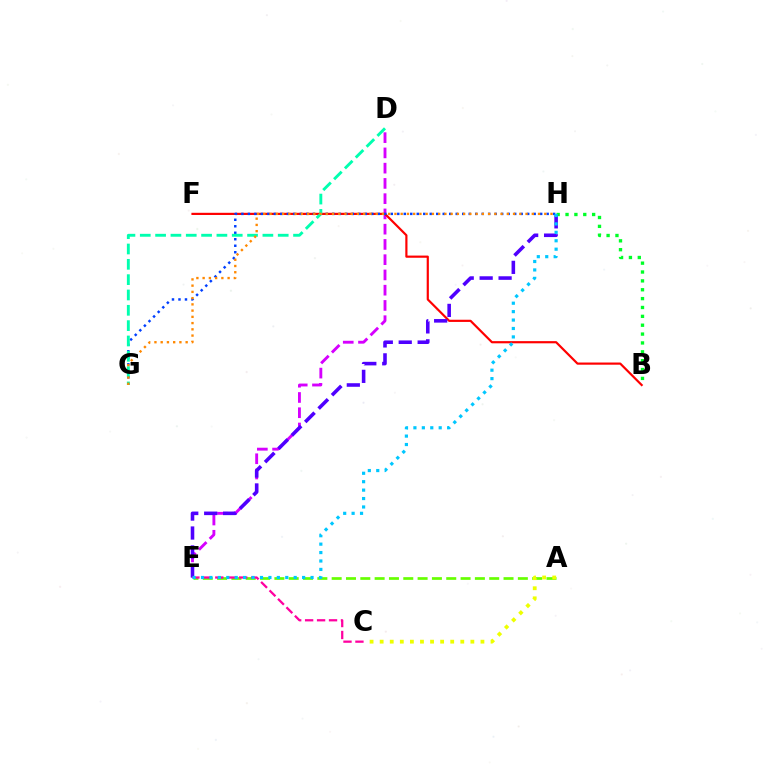{('D', 'E'): [{'color': '#d600ff', 'line_style': 'dashed', 'thickness': 2.07}], ('B', 'H'): [{'color': '#00ff27', 'line_style': 'dotted', 'thickness': 2.41}], ('B', 'F'): [{'color': '#ff0000', 'line_style': 'solid', 'thickness': 1.57}], ('G', 'H'): [{'color': '#003fff', 'line_style': 'dotted', 'thickness': 1.76}, {'color': '#ff8800', 'line_style': 'dotted', 'thickness': 1.7}], ('D', 'G'): [{'color': '#00ffaf', 'line_style': 'dashed', 'thickness': 2.08}], ('A', 'E'): [{'color': '#66ff00', 'line_style': 'dashed', 'thickness': 1.95}], ('E', 'H'): [{'color': '#4f00ff', 'line_style': 'dashed', 'thickness': 2.57}, {'color': '#00c7ff', 'line_style': 'dotted', 'thickness': 2.29}], ('C', 'E'): [{'color': '#ff00a0', 'line_style': 'dashed', 'thickness': 1.62}], ('A', 'C'): [{'color': '#eeff00', 'line_style': 'dotted', 'thickness': 2.74}]}